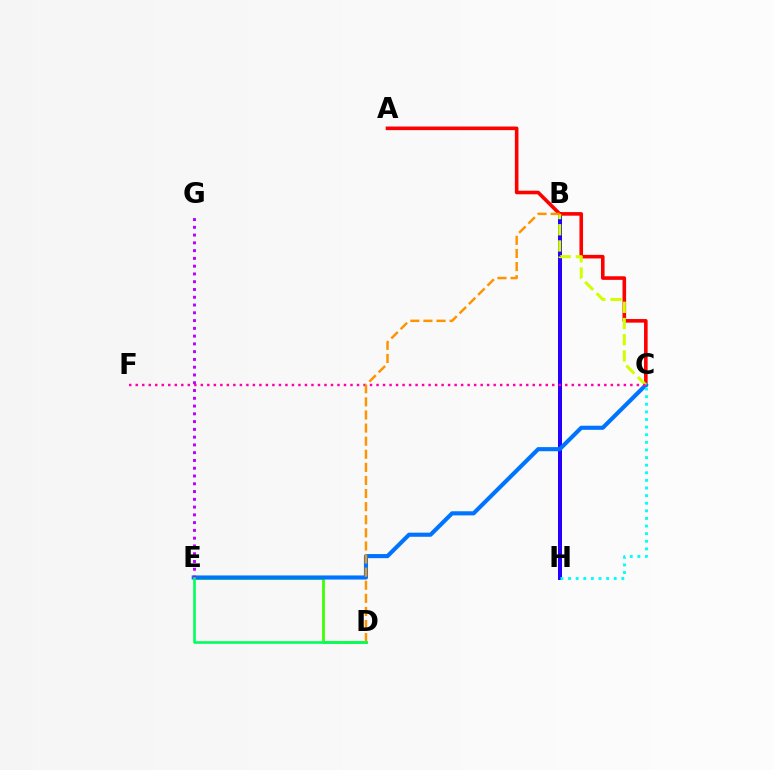{('B', 'H'): [{'color': '#2500ff', 'line_style': 'solid', 'thickness': 2.88}], ('A', 'C'): [{'color': '#ff0000', 'line_style': 'solid', 'thickness': 2.59}], ('D', 'E'): [{'color': '#3dff00', 'line_style': 'solid', 'thickness': 2.0}, {'color': '#00ff5c', 'line_style': 'solid', 'thickness': 1.87}], ('C', 'E'): [{'color': '#0074ff', 'line_style': 'solid', 'thickness': 2.96}], ('B', 'C'): [{'color': '#d1ff00', 'line_style': 'dashed', 'thickness': 2.2}], ('E', 'G'): [{'color': '#b900ff', 'line_style': 'dotted', 'thickness': 2.11}], ('C', 'H'): [{'color': '#00fff6', 'line_style': 'dotted', 'thickness': 2.07}], ('C', 'F'): [{'color': '#ff00ac', 'line_style': 'dotted', 'thickness': 1.77}], ('B', 'D'): [{'color': '#ff9400', 'line_style': 'dashed', 'thickness': 1.78}]}